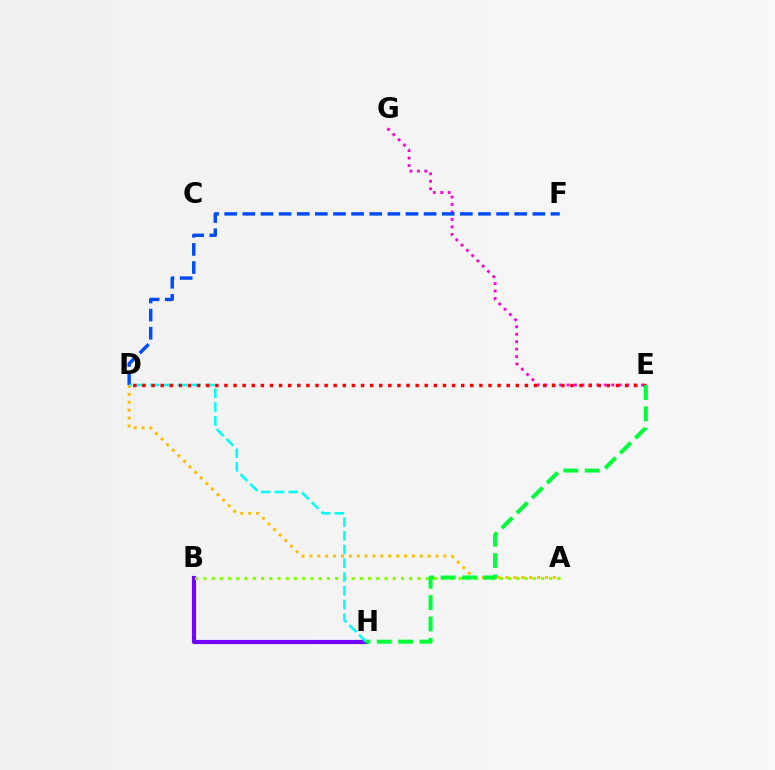{('B', 'H'): [{'color': '#7200ff', 'line_style': 'solid', 'thickness': 2.99}], ('A', 'D'): [{'color': '#ffbd00', 'line_style': 'dotted', 'thickness': 2.14}], ('E', 'G'): [{'color': '#ff00cf', 'line_style': 'dotted', 'thickness': 2.03}], ('A', 'B'): [{'color': '#84ff00', 'line_style': 'dotted', 'thickness': 2.24}], ('D', 'F'): [{'color': '#004bff', 'line_style': 'dashed', 'thickness': 2.46}], ('D', 'H'): [{'color': '#00fff6', 'line_style': 'dashed', 'thickness': 1.87}], ('D', 'E'): [{'color': '#ff0000', 'line_style': 'dotted', 'thickness': 2.47}], ('E', 'H'): [{'color': '#00ff39', 'line_style': 'dashed', 'thickness': 2.9}]}